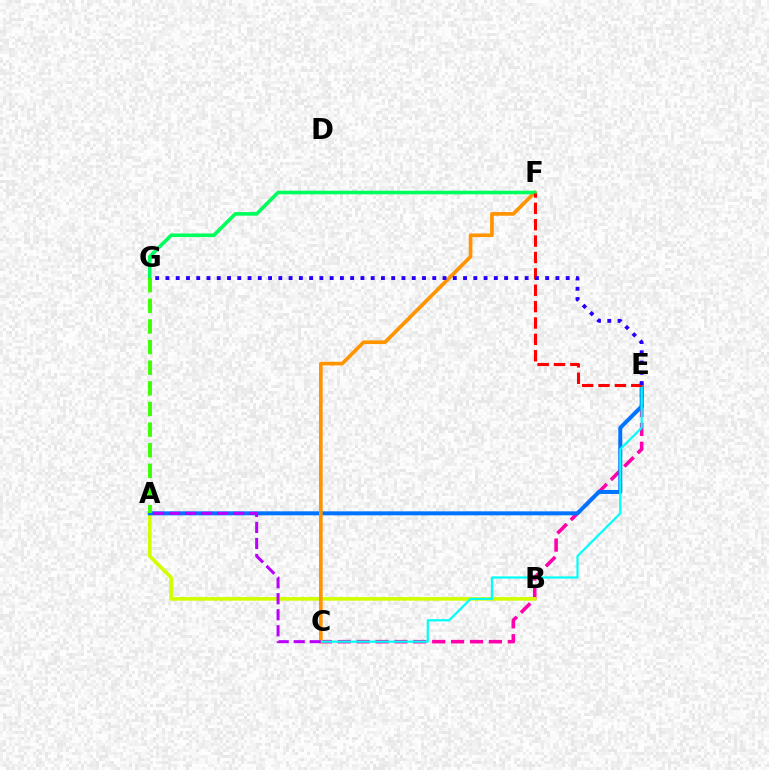{('C', 'E'): [{'color': '#ff00ac', 'line_style': 'dashed', 'thickness': 2.57}, {'color': '#00fff6', 'line_style': 'solid', 'thickness': 1.59}], ('A', 'B'): [{'color': '#d1ff00', 'line_style': 'solid', 'thickness': 2.63}], ('A', 'E'): [{'color': '#0074ff', 'line_style': 'solid', 'thickness': 2.87}], ('C', 'F'): [{'color': '#ff9400', 'line_style': 'solid', 'thickness': 2.65}], ('F', 'G'): [{'color': '#00ff5c', 'line_style': 'solid', 'thickness': 2.6}], ('A', 'G'): [{'color': '#3dff00', 'line_style': 'dashed', 'thickness': 2.8}], ('E', 'F'): [{'color': '#ff0000', 'line_style': 'dashed', 'thickness': 2.23}], ('A', 'C'): [{'color': '#b900ff', 'line_style': 'dashed', 'thickness': 2.18}], ('E', 'G'): [{'color': '#2500ff', 'line_style': 'dotted', 'thickness': 2.79}]}